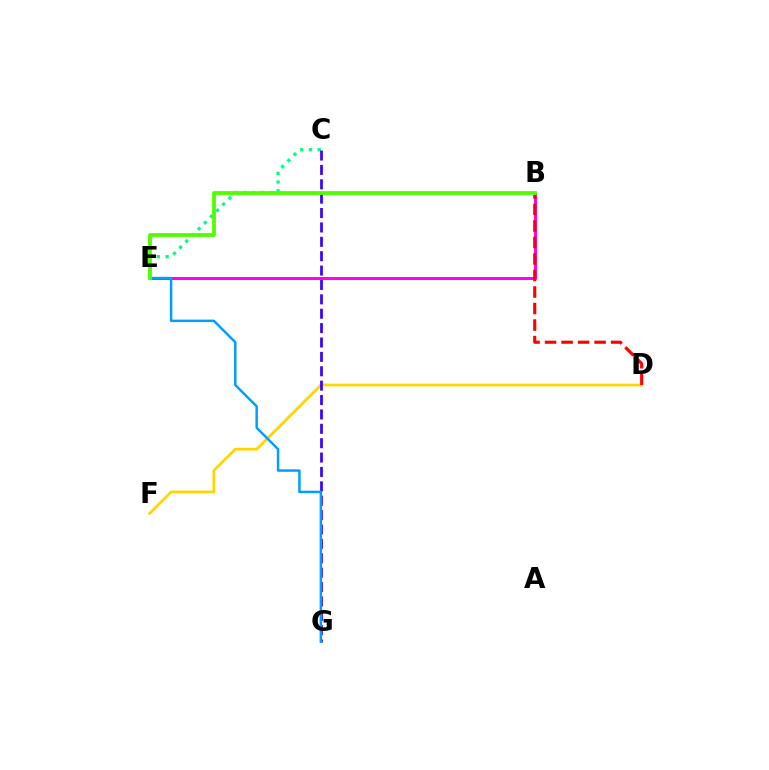{('C', 'E'): [{'color': '#00ff86', 'line_style': 'dotted', 'thickness': 2.37}], ('D', 'F'): [{'color': '#ffd500', 'line_style': 'solid', 'thickness': 2.01}], ('C', 'G'): [{'color': '#3700ff', 'line_style': 'dashed', 'thickness': 1.95}], ('B', 'E'): [{'color': '#ff00ed', 'line_style': 'solid', 'thickness': 2.12}, {'color': '#4fff00', 'line_style': 'solid', 'thickness': 2.74}], ('B', 'D'): [{'color': '#ff0000', 'line_style': 'dashed', 'thickness': 2.24}], ('E', 'G'): [{'color': '#009eff', 'line_style': 'solid', 'thickness': 1.78}]}